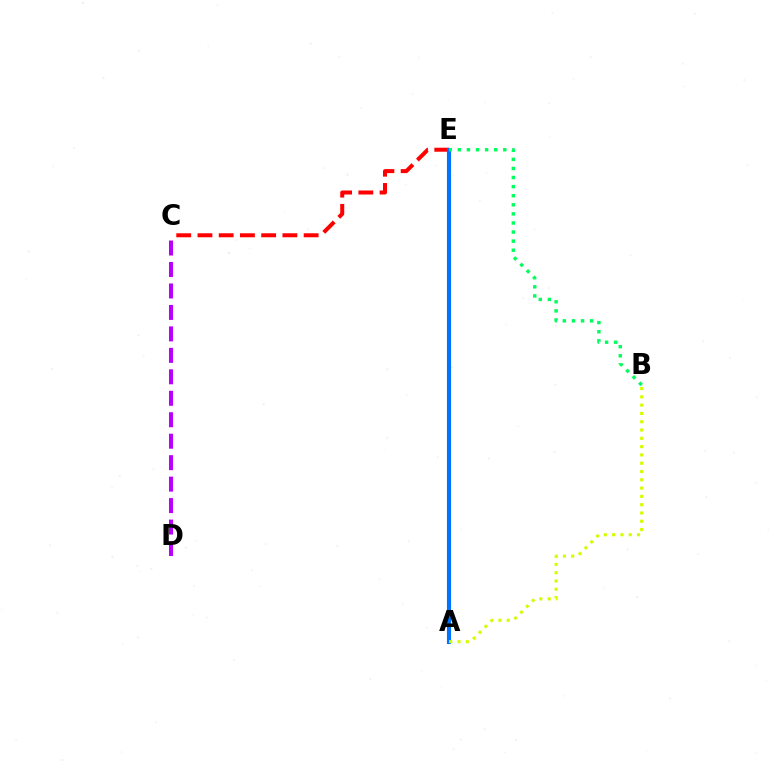{('C', 'E'): [{'color': '#ff0000', 'line_style': 'dashed', 'thickness': 2.88}], ('C', 'D'): [{'color': '#b900ff', 'line_style': 'dashed', 'thickness': 2.92}], ('A', 'E'): [{'color': '#0074ff', 'line_style': 'solid', 'thickness': 2.97}], ('B', 'E'): [{'color': '#00ff5c', 'line_style': 'dotted', 'thickness': 2.47}], ('A', 'B'): [{'color': '#d1ff00', 'line_style': 'dotted', 'thickness': 2.25}]}